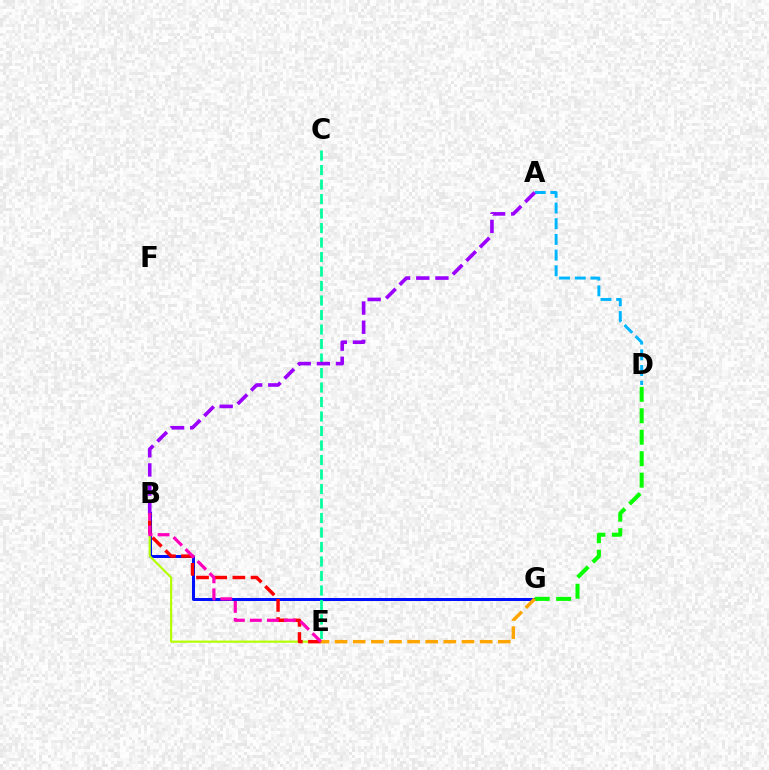{('B', 'G'): [{'color': '#0010ff', 'line_style': 'solid', 'thickness': 2.15}], ('B', 'E'): [{'color': '#b3ff00', 'line_style': 'solid', 'thickness': 1.56}, {'color': '#ff0000', 'line_style': 'dashed', 'thickness': 2.47}, {'color': '#ff00bd', 'line_style': 'dashed', 'thickness': 2.31}], ('C', 'E'): [{'color': '#00ff9d', 'line_style': 'dashed', 'thickness': 1.97}], ('A', 'D'): [{'color': '#00b5ff', 'line_style': 'dashed', 'thickness': 2.13}], ('D', 'G'): [{'color': '#08ff00', 'line_style': 'dashed', 'thickness': 2.92}], ('E', 'G'): [{'color': '#ffa500', 'line_style': 'dashed', 'thickness': 2.46}], ('A', 'B'): [{'color': '#9b00ff', 'line_style': 'dashed', 'thickness': 2.6}]}